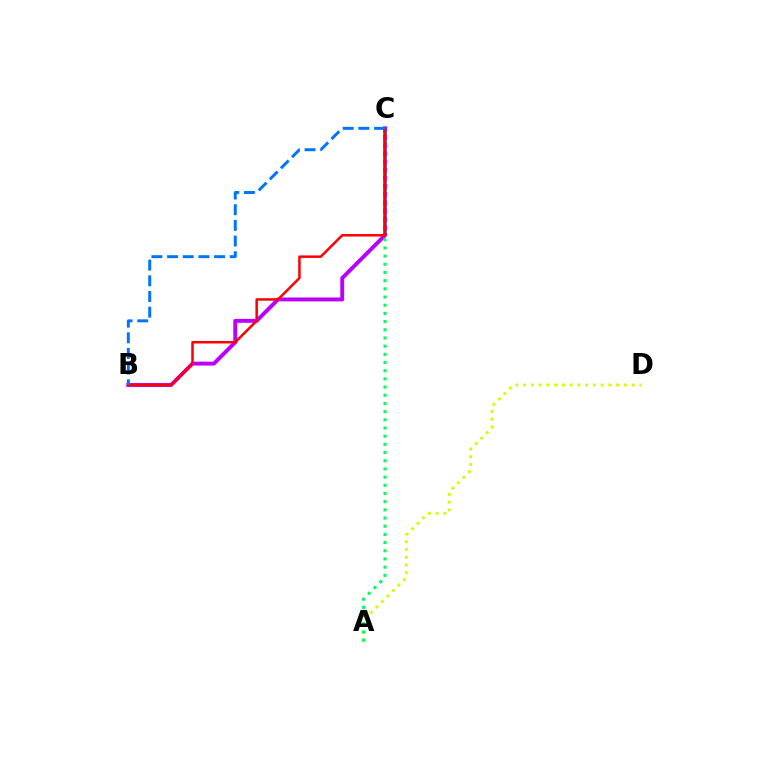{('B', 'C'): [{'color': '#b900ff', 'line_style': 'solid', 'thickness': 2.82}, {'color': '#ff0000', 'line_style': 'solid', 'thickness': 1.81}, {'color': '#0074ff', 'line_style': 'dashed', 'thickness': 2.13}], ('A', 'D'): [{'color': '#d1ff00', 'line_style': 'dotted', 'thickness': 2.11}], ('A', 'C'): [{'color': '#00ff5c', 'line_style': 'dotted', 'thickness': 2.22}]}